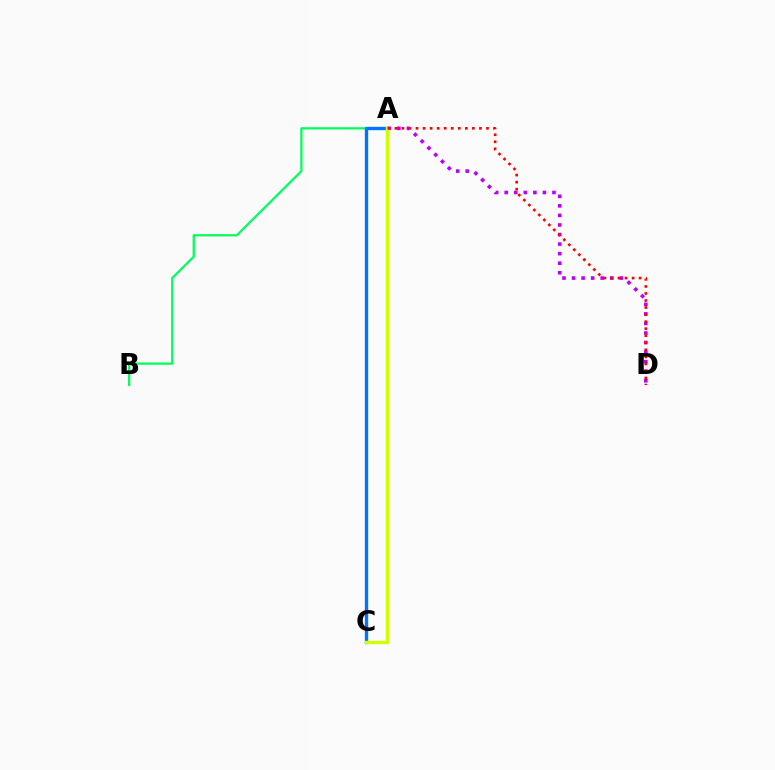{('A', 'D'): [{'color': '#b900ff', 'line_style': 'dotted', 'thickness': 2.6}, {'color': '#ff0000', 'line_style': 'dotted', 'thickness': 1.91}], ('A', 'B'): [{'color': '#00ff5c', 'line_style': 'solid', 'thickness': 1.61}], ('A', 'C'): [{'color': '#0074ff', 'line_style': 'solid', 'thickness': 2.41}, {'color': '#d1ff00', 'line_style': 'solid', 'thickness': 2.45}]}